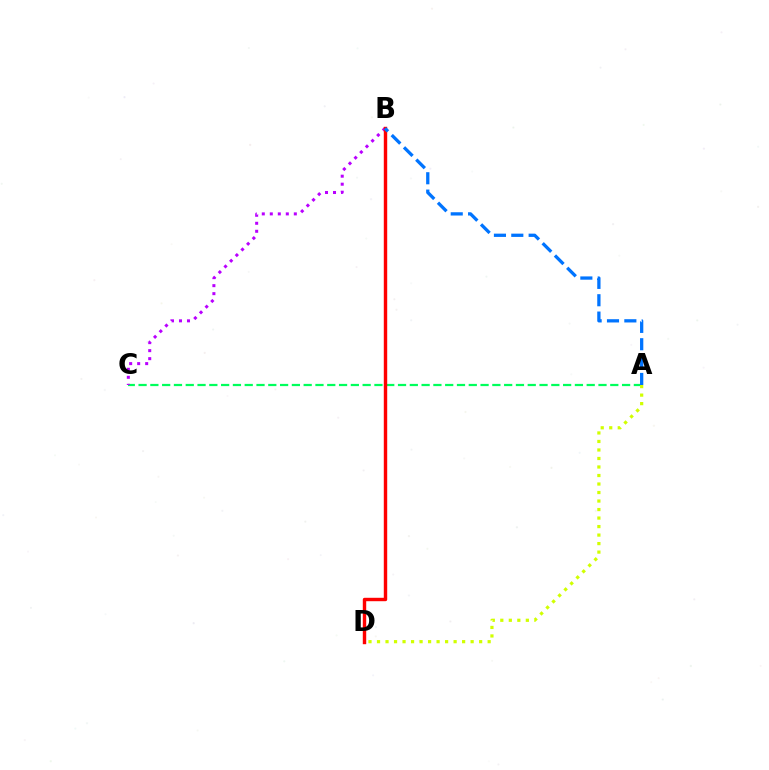{('A', 'C'): [{'color': '#00ff5c', 'line_style': 'dashed', 'thickness': 1.6}], ('B', 'C'): [{'color': '#b900ff', 'line_style': 'dotted', 'thickness': 2.18}], ('B', 'D'): [{'color': '#ff0000', 'line_style': 'solid', 'thickness': 2.46}], ('A', 'D'): [{'color': '#d1ff00', 'line_style': 'dotted', 'thickness': 2.31}], ('A', 'B'): [{'color': '#0074ff', 'line_style': 'dashed', 'thickness': 2.36}]}